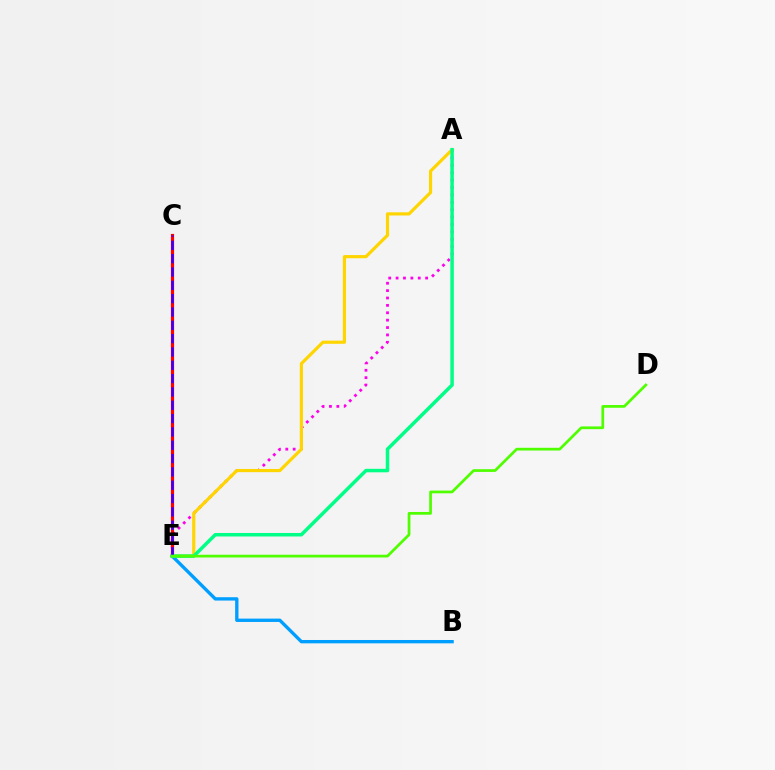{('B', 'E'): [{'color': '#009eff', 'line_style': 'solid', 'thickness': 2.41}], ('A', 'E'): [{'color': '#ff00ed', 'line_style': 'dotted', 'thickness': 2.01}, {'color': '#ffd500', 'line_style': 'solid', 'thickness': 2.28}, {'color': '#00ff86', 'line_style': 'solid', 'thickness': 2.52}], ('C', 'E'): [{'color': '#ff0000', 'line_style': 'solid', 'thickness': 2.29}, {'color': '#3700ff', 'line_style': 'dashed', 'thickness': 1.81}], ('D', 'E'): [{'color': '#4fff00', 'line_style': 'solid', 'thickness': 1.96}]}